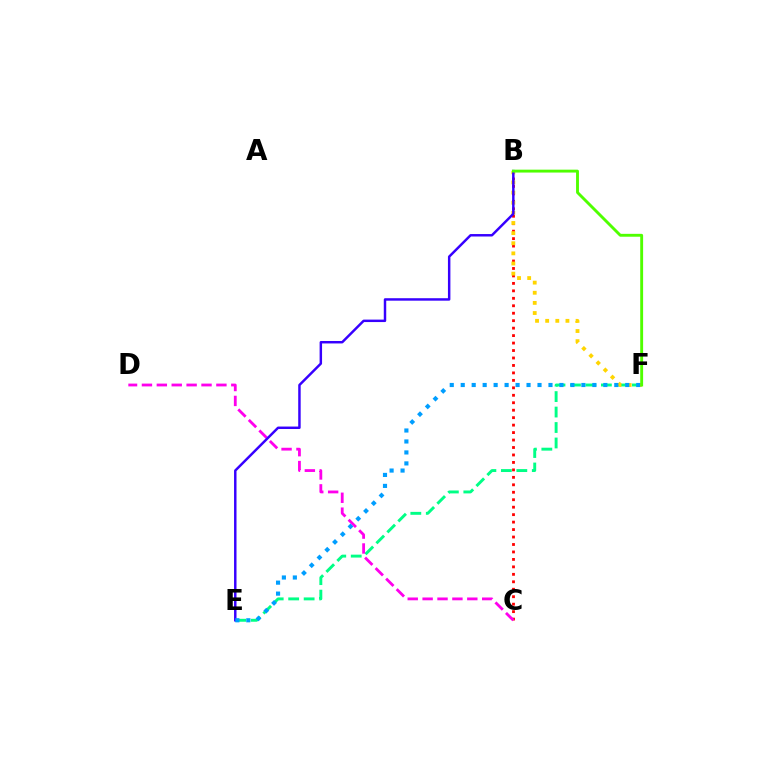{('B', 'C'): [{'color': '#ff0000', 'line_style': 'dotted', 'thickness': 2.03}], ('E', 'F'): [{'color': '#00ff86', 'line_style': 'dashed', 'thickness': 2.1}, {'color': '#009eff', 'line_style': 'dotted', 'thickness': 2.98}], ('B', 'F'): [{'color': '#ffd500', 'line_style': 'dotted', 'thickness': 2.75}, {'color': '#4fff00', 'line_style': 'solid', 'thickness': 2.08}], ('C', 'D'): [{'color': '#ff00ed', 'line_style': 'dashed', 'thickness': 2.02}], ('B', 'E'): [{'color': '#3700ff', 'line_style': 'solid', 'thickness': 1.77}]}